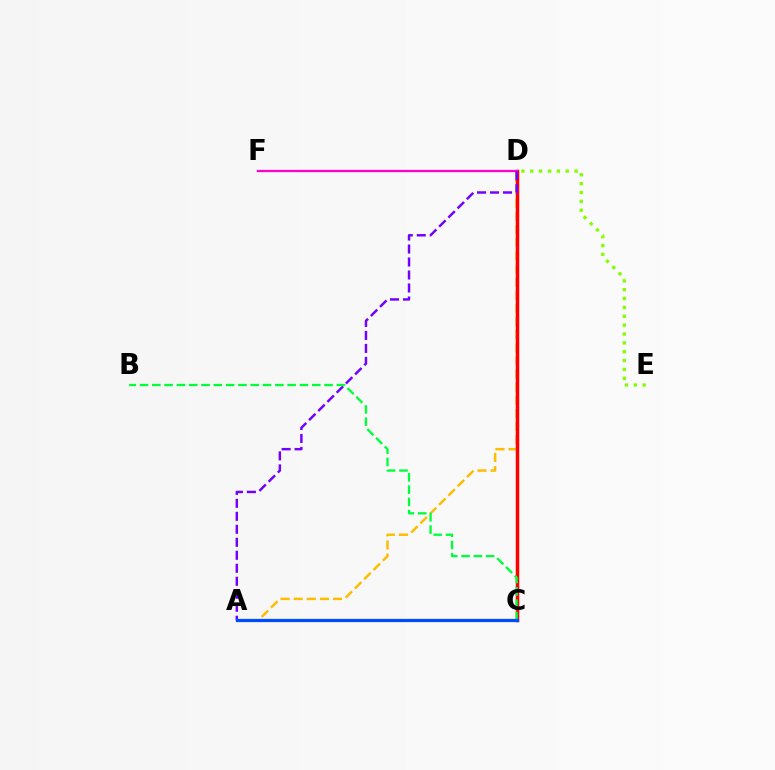{('D', 'E'): [{'color': '#84ff00', 'line_style': 'dotted', 'thickness': 2.41}], ('A', 'D'): [{'color': '#ffbd00', 'line_style': 'dashed', 'thickness': 1.78}, {'color': '#7200ff', 'line_style': 'dashed', 'thickness': 1.76}], ('C', 'D'): [{'color': '#ff0000', 'line_style': 'solid', 'thickness': 2.51}], ('D', 'F'): [{'color': '#ff00cf', 'line_style': 'solid', 'thickness': 1.63}], ('A', 'C'): [{'color': '#00fff6', 'line_style': 'dashed', 'thickness': 1.86}, {'color': '#004bff', 'line_style': 'solid', 'thickness': 2.34}], ('B', 'C'): [{'color': '#00ff39', 'line_style': 'dashed', 'thickness': 1.67}]}